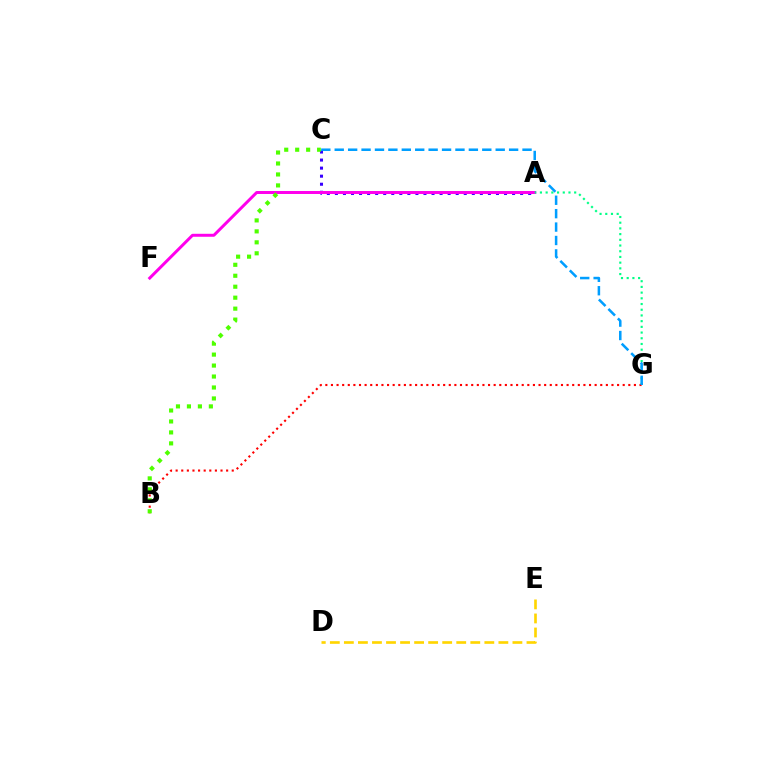{('A', 'C'): [{'color': '#3700ff', 'line_style': 'dotted', 'thickness': 2.19}], ('A', 'F'): [{'color': '#ff00ed', 'line_style': 'solid', 'thickness': 2.14}], ('A', 'G'): [{'color': '#00ff86', 'line_style': 'dotted', 'thickness': 1.55}], ('B', 'G'): [{'color': '#ff0000', 'line_style': 'dotted', 'thickness': 1.52}], ('D', 'E'): [{'color': '#ffd500', 'line_style': 'dashed', 'thickness': 1.91}], ('C', 'G'): [{'color': '#009eff', 'line_style': 'dashed', 'thickness': 1.82}], ('B', 'C'): [{'color': '#4fff00', 'line_style': 'dotted', 'thickness': 2.98}]}